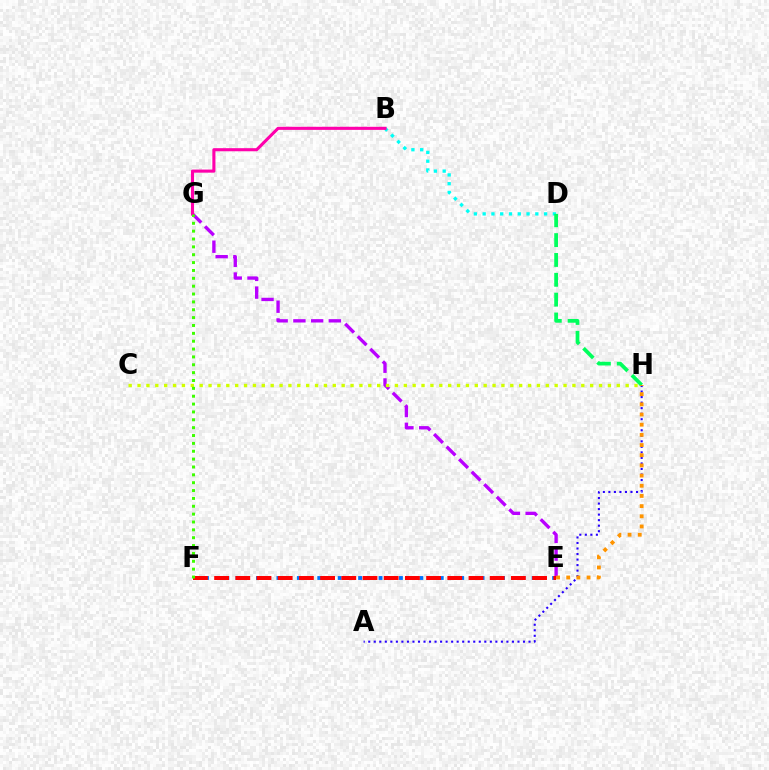{('E', 'G'): [{'color': '#b900ff', 'line_style': 'dashed', 'thickness': 2.41}], ('E', 'F'): [{'color': '#0074ff', 'line_style': 'dotted', 'thickness': 2.77}, {'color': '#ff0000', 'line_style': 'dashed', 'thickness': 2.88}], ('A', 'H'): [{'color': '#2500ff', 'line_style': 'dotted', 'thickness': 1.5}], ('B', 'D'): [{'color': '#00fff6', 'line_style': 'dotted', 'thickness': 2.38}], ('C', 'H'): [{'color': '#d1ff00', 'line_style': 'dotted', 'thickness': 2.41}], ('B', 'G'): [{'color': '#ff00ac', 'line_style': 'solid', 'thickness': 2.23}], ('F', 'G'): [{'color': '#3dff00', 'line_style': 'dotted', 'thickness': 2.14}], ('D', 'H'): [{'color': '#00ff5c', 'line_style': 'dashed', 'thickness': 2.7}], ('E', 'H'): [{'color': '#ff9400', 'line_style': 'dotted', 'thickness': 2.77}]}